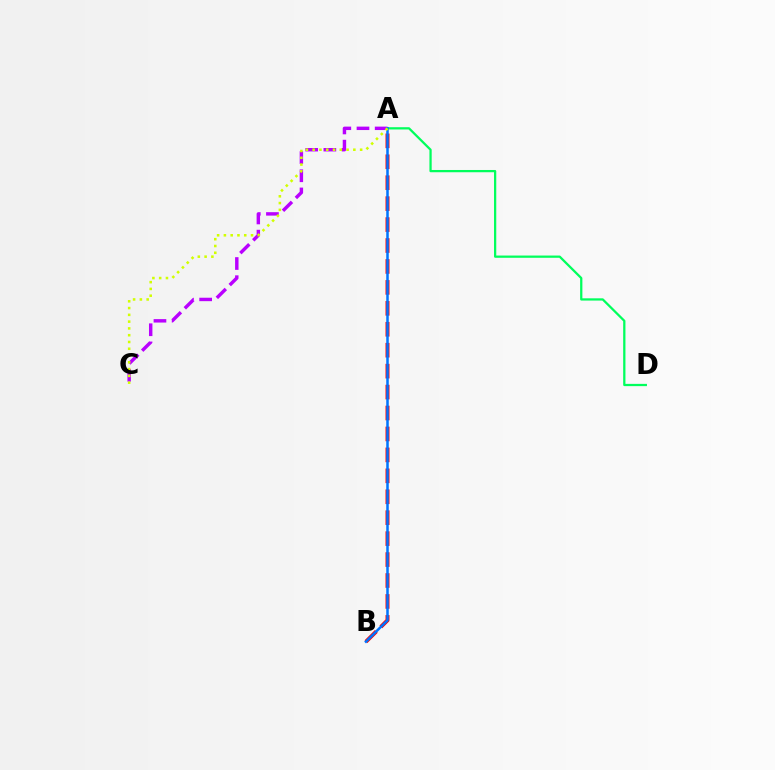{('A', 'D'): [{'color': '#00ff5c', 'line_style': 'solid', 'thickness': 1.62}], ('A', 'B'): [{'color': '#ff0000', 'line_style': 'dashed', 'thickness': 2.84}, {'color': '#0074ff', 'line_style': 'solid', 'thickness': 1.81}], ('A', 'C'): [{'color': '#b900ff', 'line_style': 'dashed', 'thickness': 2.47}, {'color': '#d1ff00', 'line_style': 'dotted', 'thickness': 1.84}]}